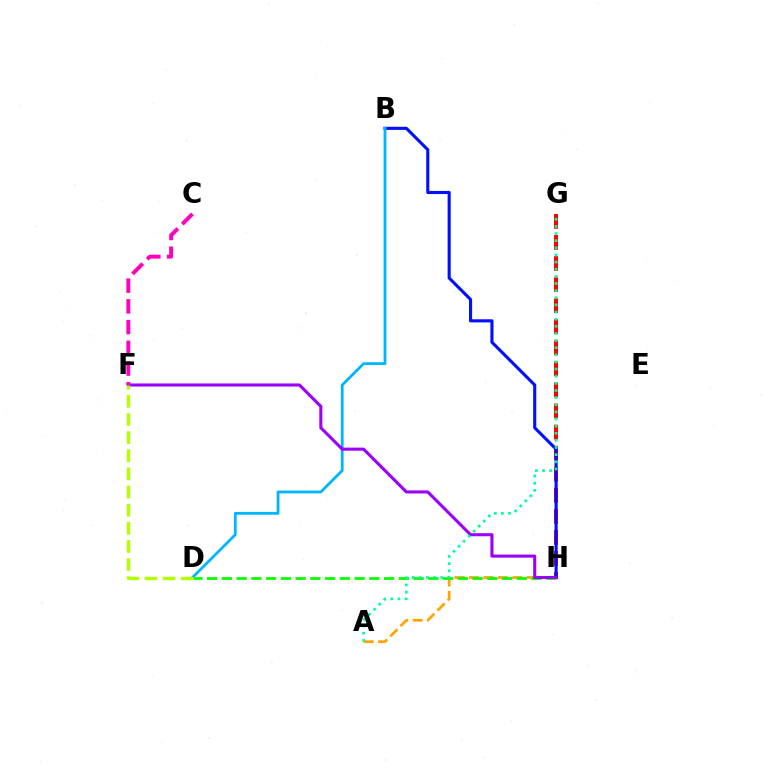{('G', 'H'): [{'color': '#ff0000', 'line_style': 'dashed', 'thickness': 2.86}], ('B', 'H'): [{'color': '#0010ff', 'line_style': 'solid', 'thickness': 2.24}], ('A', 'H'): [{'color': '#ffa500', 'line_style': 'dashed', 'thickness': 1.96}], ('B', 'D'): [{'color': '#00b5ff', 'line_style': 'solid', 'thickness': 2.02}], ('D', 'H'): [{'color': '#08ff00', 'line_style': 'dashed', 'thickness': 2.0}], ('F', 'H'): [{'color': '#9b00ff', 'line_style': 'solid', 'thickness': 2.22}], ('C', 'F'): [{'color': '#ff00bd', 'line_style': 'dashed', 'thickness': 2.82}], ('D', 'F'): [{'color': '#b3ff00', 'line_style': 'dashed', 'thickness': 2.46}], ('A', 'G'): [{'color': '#00ff9d', 'line_style': 'dotted', 'thickness': 1.94}]}